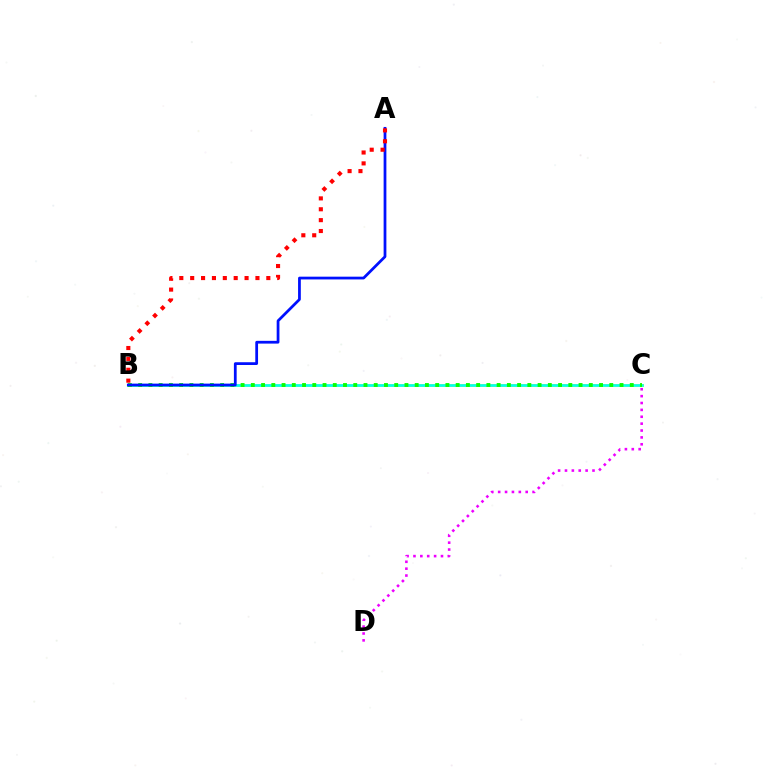{('C', 'D'): [{'color': '#ee00ff', 'line_style': 'dotted', 'thickness': 1.87}], ('B', 'C'): [{'color': '#fcf500', 'line_style': 'solid', 'thickness': 1.95}, {'color': '#00fff6', 'line_style': 'solid', 'thickness': 1.91}, {'color': '#08ff00', 'line_style': 'dotted', 'thickness': 2.78}], ('A', 'B'): [{'color': '#0010ff', 'line_style': 'solid', 'thickness': 1.99}, {'color': '#ff0000', 'line_style': 'dotted', 'thickness': 2.96}]}